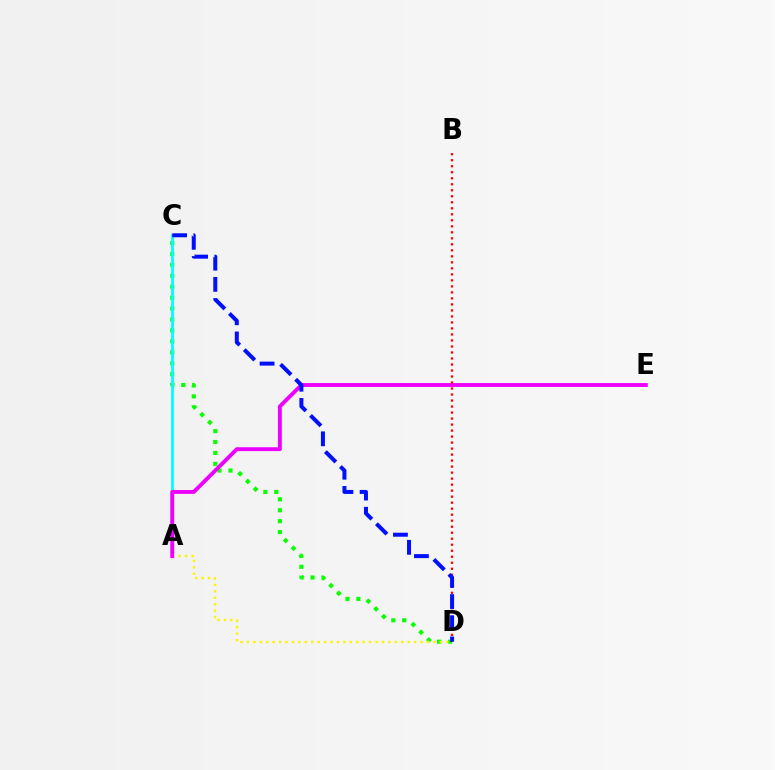{('C', 'D'): [{'color': '#08ff00', 'line_style': 'dotted', 'thickness': 2.97}, {'color': '#0010ff', 'line_style': 'dashed', 'thickness': 2.88}], ('A', 'D'): [{'color': '#fcf500', 'line_style': 'dotted', 'thickness': 1.75}], ('A', 'C'): [{'color': '#00fff6', 'line_style': 'solid', 'thickness': 2.02}], ('A', 'E'): [{'color': '#ee00ff', 'line_style': 'solid', 'thickness': 2.8}], ('B', 'D'): [{'color': '#ff0000', 'line_style': 'dotted', 'thickness': 1.63}]}